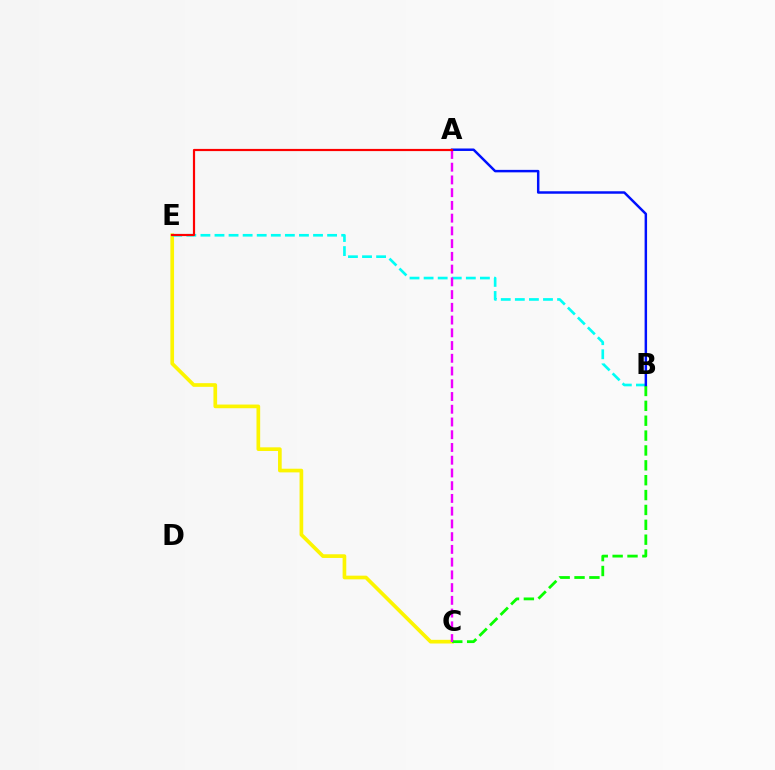{('C', 'E'): [{'color': '#fcf500', 'line_style': 'solid', 'thickness': 2.64}], ('B', 'E'): [{'color': '#00fff6', 'line_style': 'dashed', 'thickness': 1.91}], ('B', 'C'): [{'color': '#08ff00', 'line_style': 'dashed', 'thickness': 2.02}], ('A', 'C'): [{'color': '#ee00ff', 'line_style': 'dashed', 'thickness': 1.73}], ('A', 'B'): [{'color': '#0010ff', 'line_style': 'solid', 'thickness': 1.78}], ('A', 'E'): [{'color': '#ff0000', 'line_style': 'solid', 'thickness': 1.57}]}